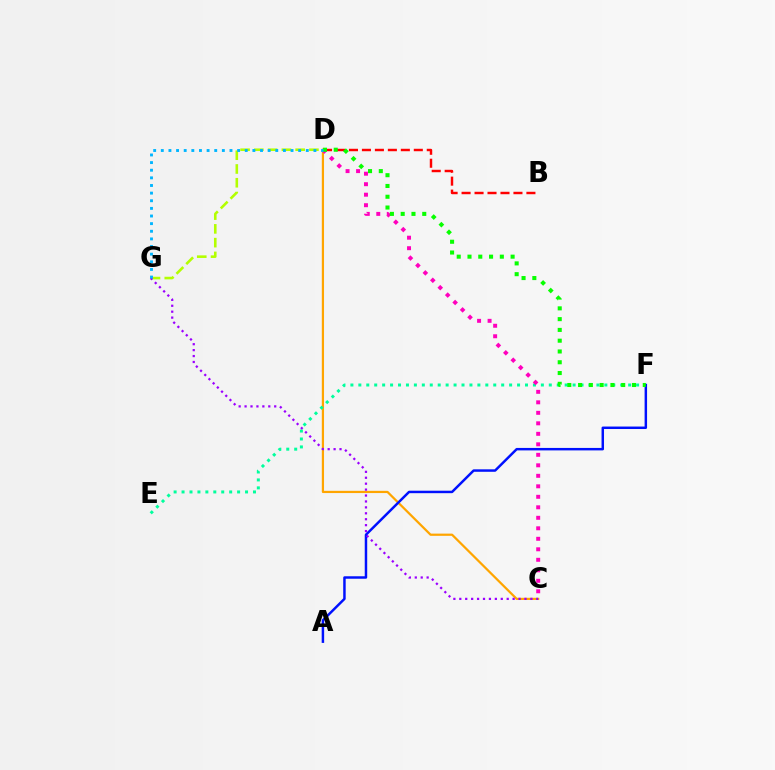{('C', 'D'): [{'color': '#ffa500', 'line_style': 'solid', 'thickness': 1.6}, {'color': '#ff00bd', 'line_style': 'dotted', 'thickness': 2.85}], ('E', 'F'): [{'color': '#00ff9d', 'line_style': 'dotted', 'thickness': 2.16}], ('A', 'F'): [{'color': '#0010ff', 'line_style': 'solid', 'thickness': 1.78}], ('B', 'D'): [{'color': '#ff0000', 'line_style': 'dashed', 'thickness': 1.76}], ('D', 'G'): [{'color': '#b3ff00', 'line_style': 'dashed', 'thickness': 1.87}, {'color': '#00b5ff', 'line_style': 'dotted', 'thickness': 2.07}], ('C', 'G'): [{'color': '#9b00ff', 'line_style': 'dotted', 'thickness': 1.61}], ('D', 'F'): [{'color': '#08ff00', 'line_style': 'dotted', 'thickness': 2.93}]}